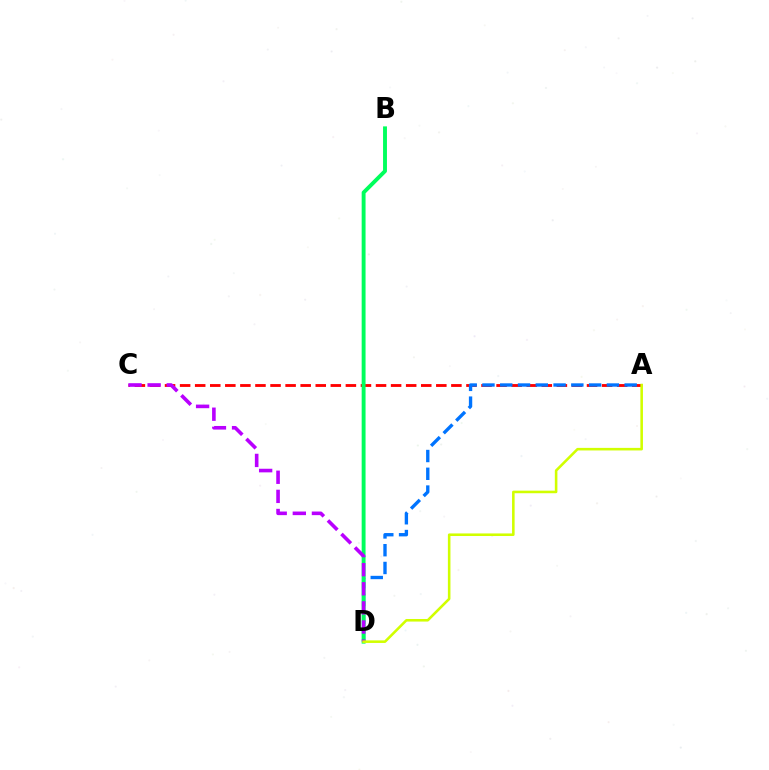{('A', 'C'): [{'color': '#ff0000', 'line_style': 'dashed', 'thickness': 2.05}], ('A', 'D'): [{'color': '#0074ff', 'line_style': 'dashed', 'thickness': 2.41}, {'color': '#d1ff00', 'line_style': 'solid', 'thickness': 1.85}], ('B', 'D'): [{'color': '#00ff5c', 'line_style': 'solid', 'thickness': 2.8}], ('C', 'D'): [{'color': '#b900ff', 'line_style': 'dashed', 'thickness': 2.6}]}